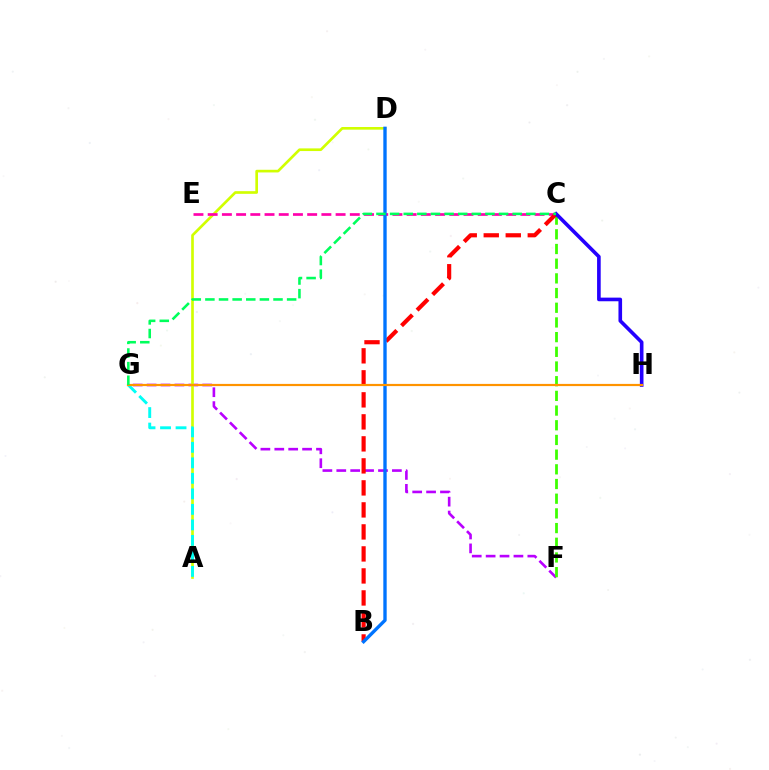{('F', 'G'): [{'color': '#b900ff', 'line_style': 'dashed', 'thickness': 1.89}], ('A', 'D'): [{'color': '#d1ff00', 'line_style': 'solid', 'thickness': 1.92}], ('C', 'F'): [{'color': '#3dff00', 'line_style': 'dashed', 'thickness': 2.0}], ('C', 'E'): [{'color': '#ff00ac', 'line_style': 'dashed', 'thickness': 1.93}], ('B', 'C'): [{'color': '#ff0000', 'line_style': 'dashed', 'thickness': 2.99}], ('C', 'H'): [{'color': '#2500ff', 'line_style': 'solid', 'thickness': 2.61}], ('B', 'D'): [{'color': '#0074ff', 'line_style': 'solid', 'thickness': 2.42}], ('A', 'G'): [{'color': '#00fff6', 'line_style': 'dashed', 'thickness': 2.11}], ('G', 'H'): [{'color': '#ff9400', 'line_style': 'solid', 'thickness': 1.57}], ('C', 'G'): [{'color': '#00ff5c', 'line_style': 'dashed', 'thickness': 1.85}]}